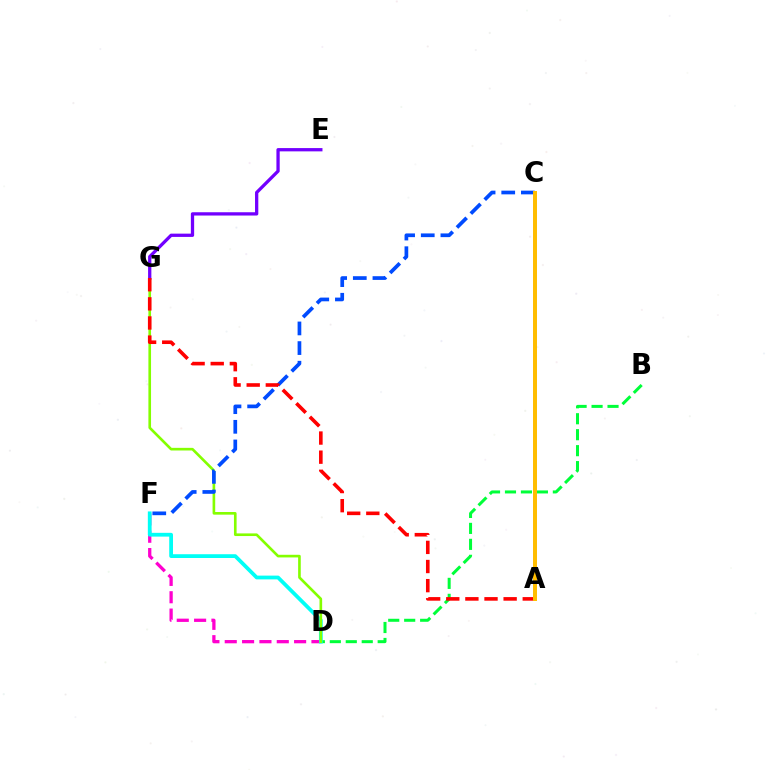{('B', 'D'): [{'color': '#00ff39', 'line_style': 'dashed', 'thickness': 2.17}], ('D', 'F'): [{'color': '#ff00cf', 'line_style': 'dashed', 'thickness': 2.36}, {'color': '#00fff6', 'line_style': 'solid', 'thickness': 2.72}], ('D', 'G'): [{'color': '#84ff00', 'line_style': 'solid', 'thickness': 1.9}], ('C', 'F'): [{'color': '#004bff', 'line_style': 'dashed', 'thickness': 2.67}], ('E', 'G'): [{'color': '#7200ff', 'line_style': 'solid', 'thickness': 2.36}], ('A', 'G'): [{'color': '#ff0000', 'line_style': 'dashed', 'thickness': 2.6}], ('A', 'C'): [{'color': '#ffbd00', 'line_style': 'solid', 'thickness': 2.86}]}